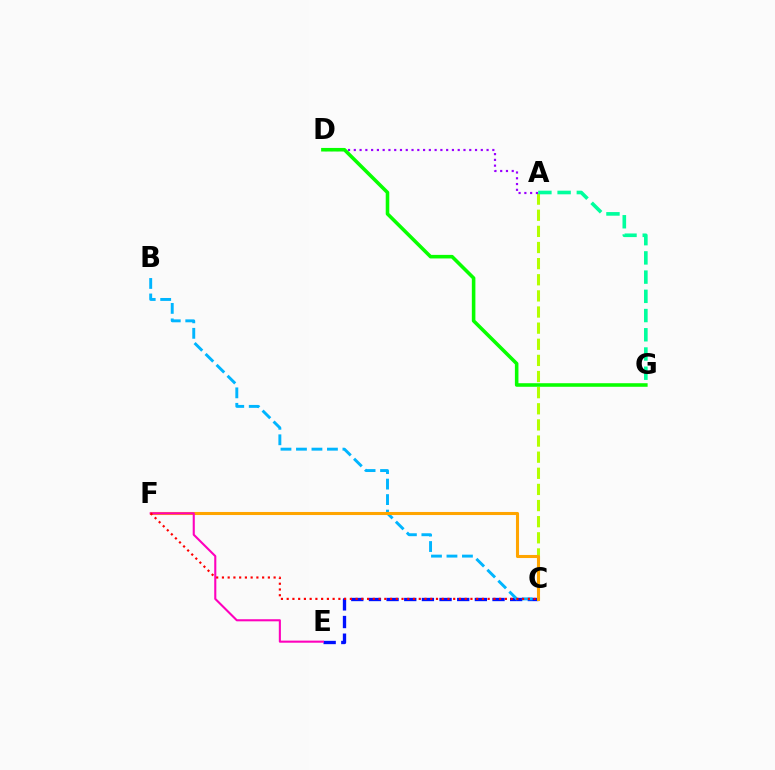{('C', 'E'): [{'color': '#0010ff', 'line_style': 'dashed', 'thickness': 2.4}], ('B', 'C'): [{'color': '#00b5ff', 'line_style': 'dashed', 'thickness': 2.1}], ('A', 'C'): [{'color': '#b3ff00', 'line_style': 'dashed', 'thickness': 2.19}], ('A', 'D'): [{'color': '#9b00ff', 'line_style': 'dotted', 'thickness': 1.57}], ('C', 'F'): [{'color': '#ffa500', 'line_style': 'solid', 'thickness': 2.21}, {'color': '#ff0000', 'line_style': 'dotted', 'thickness': 1.56}], ('E', 'F'): [{'color': '#ff00bd', 'line_style': 'solid', 'thickness': 1.51}], ('D', 'G'): [{'color': '#08ff00', 'line_style': 'solid', 'thickness': 2.56}], ('A', 'G'): [{'color': '#00ff9d', 'line_style': 'dashed', 'thickness': 2.61}]}